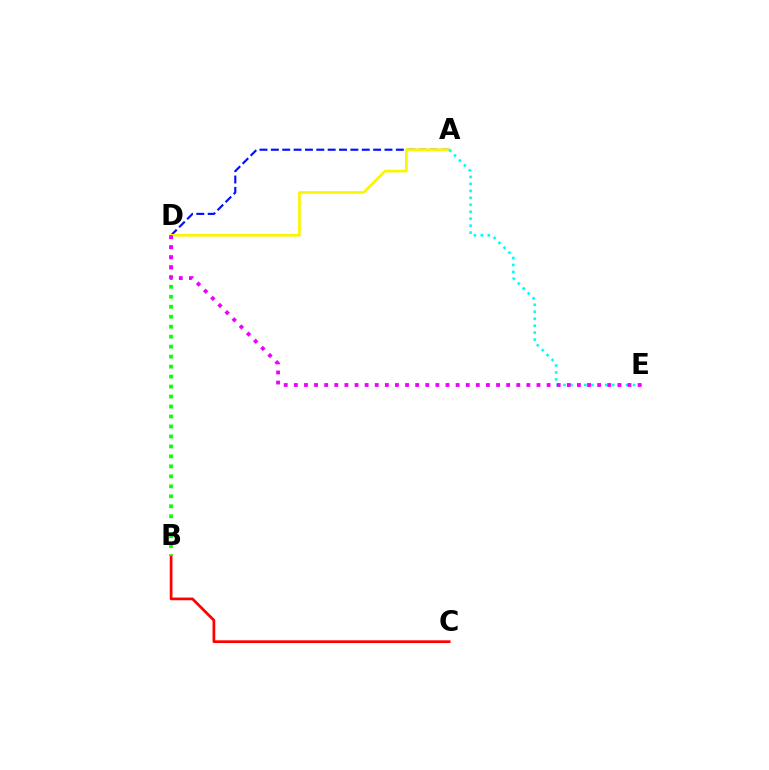{('B', 'C'): [{'color': '#ff0000', 'line_style': 'solid', 'thickness': 1.95}], ('A', 'D'): [{'color': '#0010ff', 'line_style': 'dashed', 'thickness': 1.54}, {'color': '#fcf500', 'line_style': 'solid', 'thickness': 1.94}], ('B', 'D'): [{'color': '#08ff00', 'line_style': 'dotted', 'thickness': 2.71}], ('A', 'E'): [{'color': '#00fff6', 'line_style': 'dotted', 'thickness': 1.89}], ('D', 'E'): [{'color': '#ee00ff', 'line_style': 'dotted', 'thickness': 2.75}]}